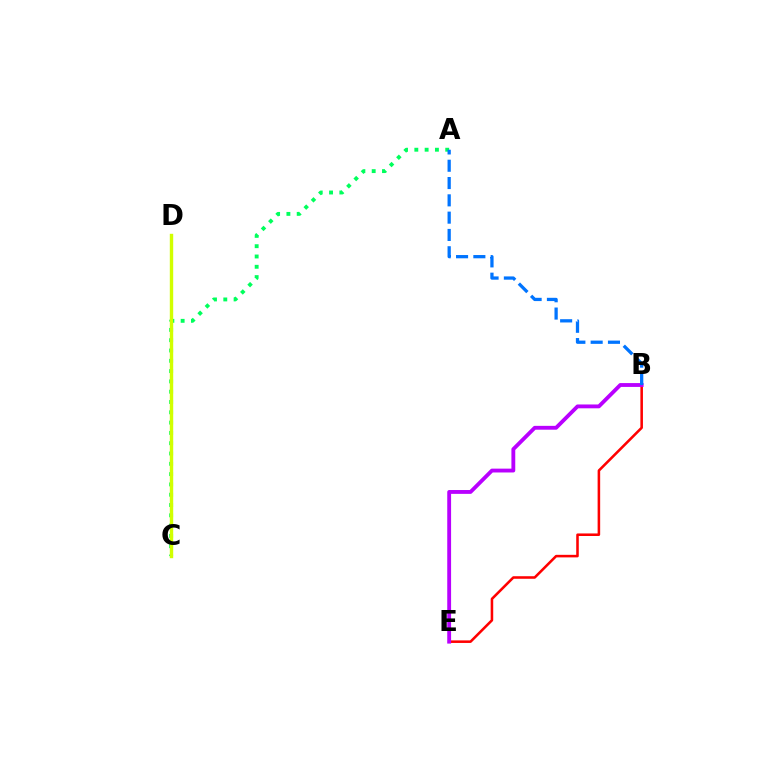{('A', 'C'): [{'color': '#00ff5c', 'line_style': 'dotted', 'thickness': 2.8}], ('B', 'E'): [{'color': '#ff0000', 'line_style': 'solid', 'thickness': 1.84}, {'color': '#b900ff', 'line_style': 'solid', 'thickness': 2.77}], ('A', 'B'): [{'color': '#0074ff', 'line_style': 'dashed', 'thickness': 2.35}], ('C', 'D'): [{'color': '#d1ff00', 'line_style': 'solid', 'thickness': 2.45}]}